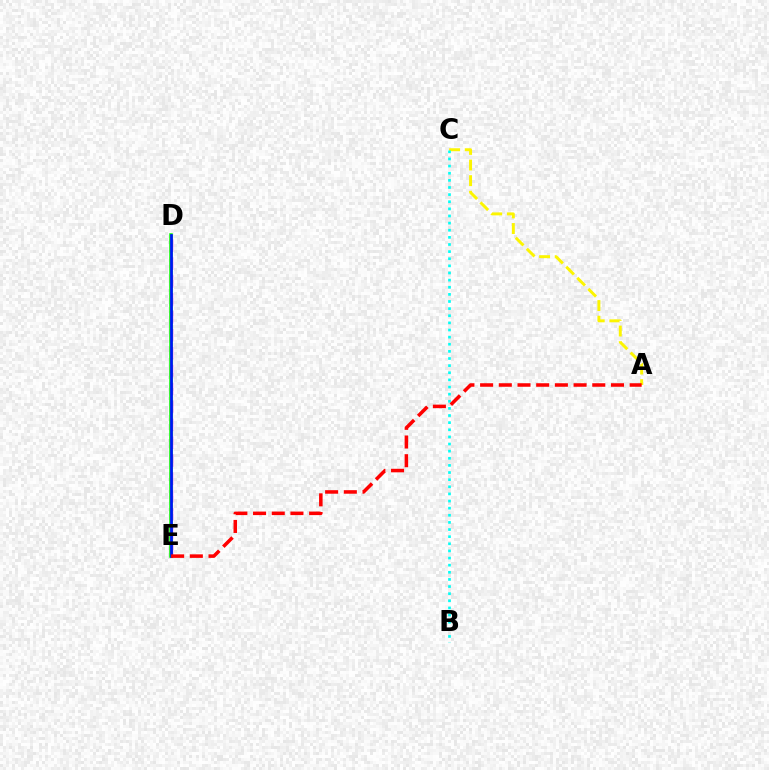{('D', 'E'): [{'color': '#ee00ff', 'line_style': 'dashed', 'thickness': 2.43}, {'color': '#08ff00', 'line_style': 'solid', 'thickness': 2.54}, {'color': '#0010ff', 'line_style': 'solid', 'thickness': 1.92}], ('A', 'C'): [{'color': '#fcf500', 'line_style': 'dashed', 'thickness': 2.12}], ('B', 'C'): [{'color': '#00fff6', 'line_style': 'dotted', 'thickness': 1.94}], ('A', 'E'): [{'color': '#ff0000', 'line_style': 'dashed', 'thickness': 2.54}]}